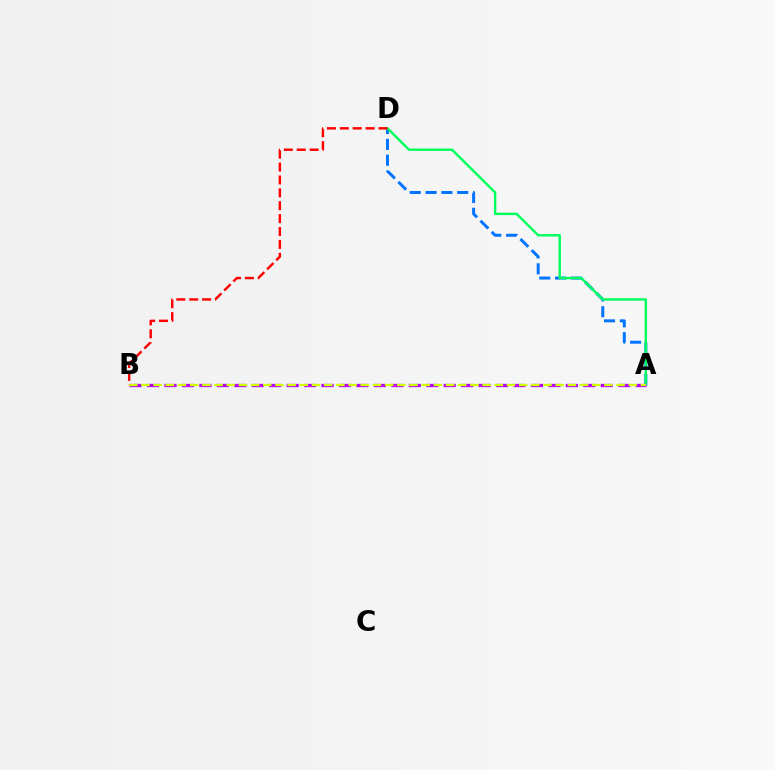{('A', 'D'): [{'color': '#0074ff', 'line_style': 'dashed', 'thickness': 2.15}, {'color': '#00ff5c', 'line_style': 'solid', 'thickness': 1.75}], ('A', 'B'): [{'color': '#b900ff', 'line_style': 'dashed', 'thickness': 2.37}, {'color': '#d1ff00', 'line_style': 'dashed', 'thickness': 1.66}], ('B', 'D'): [{'color': '#ff0000', 'line_style': 'dashed', 'thickness': 1.75}]}